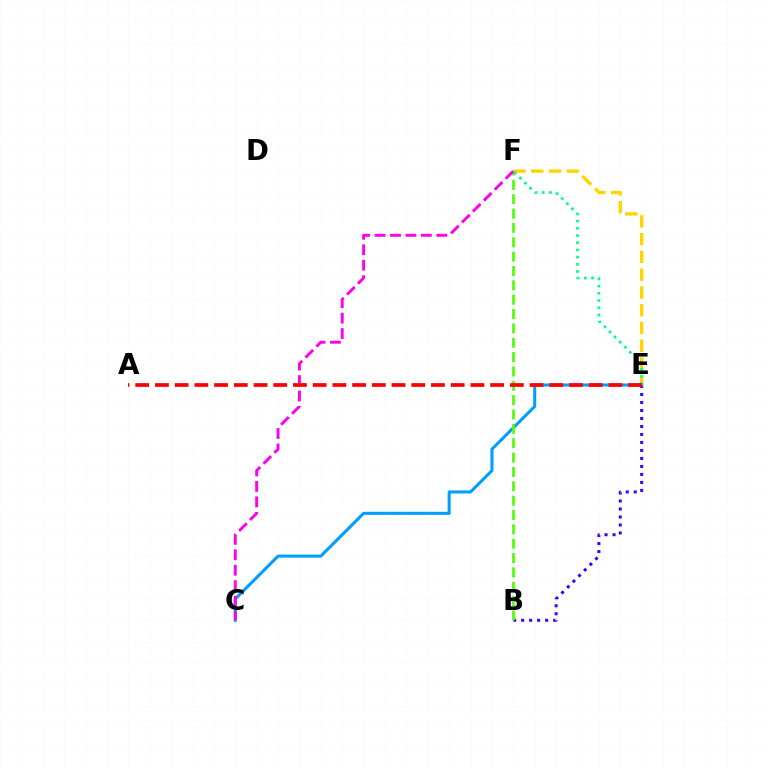{('B', 'E'): [{'color': '#3700ff', 'line_style': 'dotted', 'thickness': 2.17}], ('E', 'F'): [{'color': '#ffd500', 'line_style': 'dashed', 'thickness': 2.41}, {'color': '#00ff86', 'line_style': 'dotted', 'thickness': 1.96}], ('C', 'E'): [{'color': '#009eff', 'line_style': 'solid', 'thickness': 2.2}], ('B', 'F'): [{'color': '#4fff00', 'line_style': 'dashed', 'thickness': 1.95}], ('C', 'F'): [{'color': '#ff00ed', 'line_style': 'dashed', 'thickness': 2.1}], ('A', 'E'): [{'color': '#ff0000', 'line_style': 'dashed', 'thickness': 2.68}]}